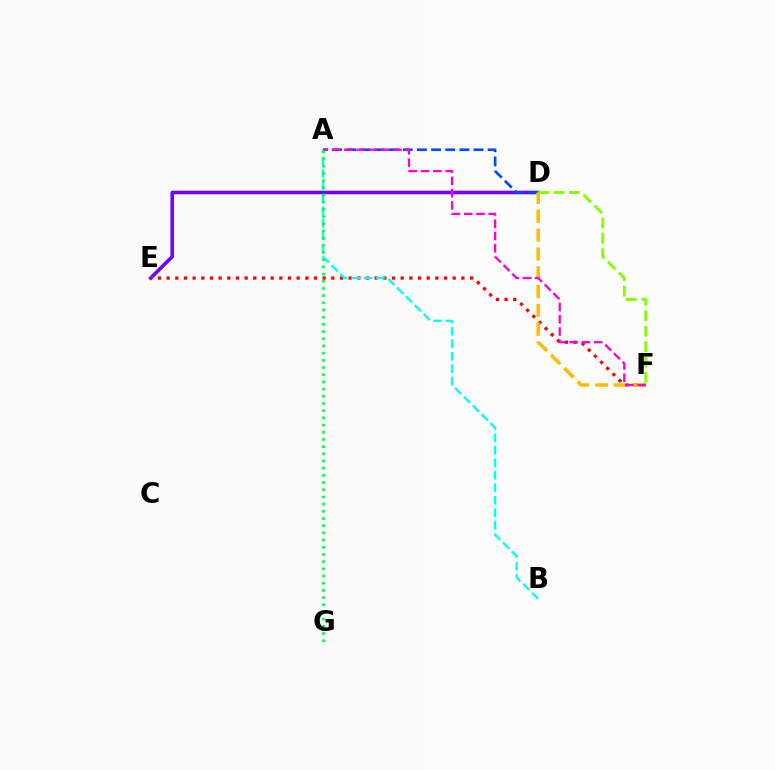{('D', 'E'): [{'color': '#7200ff', 'line_style': 'solid', 'thickness': 2.59}], ('A', 'D'): [{'color': '#004bff', 'line_style': 'dashed', 'thickness': 1.92}], ('E', 'F'): [{'color': '#ff0000', 'line_style': 'dotted', 'thickness': 2.36}], ('A', 'B'): [{'color': '#00fff6', 'line_style': 'dashed', 'thickness': 1.69}], ('D', 'F'): [{'color': '#ffbd00', 'line_style': 'dashed', 'thickness': 2.56}, {'color': '#84ff00', 'line_style': 'dashed', 'thickness': 2.09}], ('A', 'F'): [{'color': '#ff00cf', 'line_style': 'dashed', 'thickness': 1.67}], ('A', 'G'): [{'color': '#00ff39', 'line_style': 'dotted', 'thickness': 1.95}]}